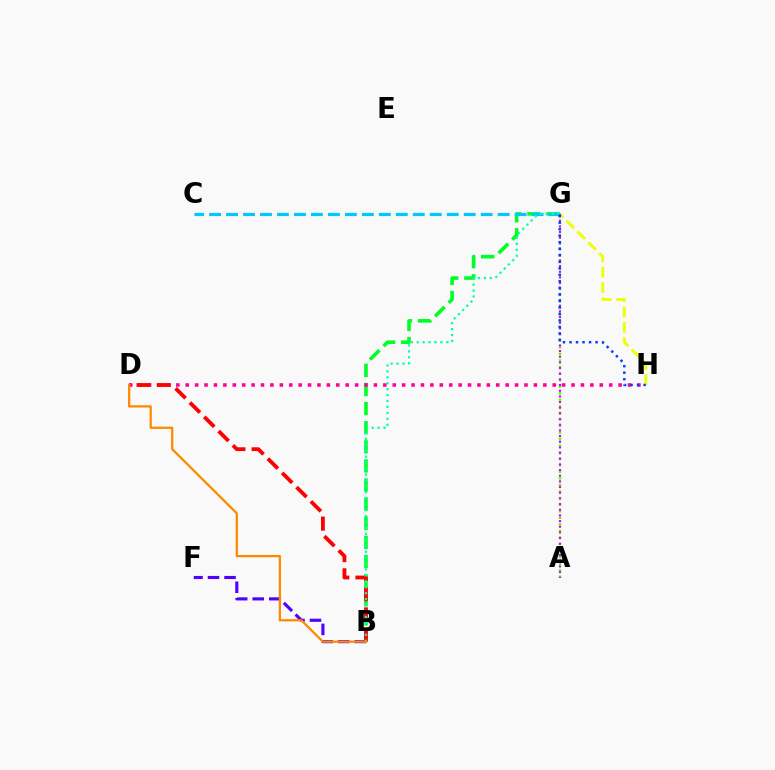{('B', 'F'): [{'color': '#4f00ff', 'line_style': 'dashed', 'thickness': 2.24}], ('B', 'G'): [{'color': '#00ff27', 'line_style': 'dashed', 'thickness': 2.6}, {'color': '#00ffaf', 'line_style': 'dotted', 'thickness': 1.61}], ('D', 'H'): [{'color': '#ff00a0', 'line_style': 'dotted', 'thickness': 2.56}], ('G', 'H'): [{'color': '#eeff00', 'line_style': 'dashed', 'thickness': 2.08}, {'color': '#003fff', 'line_style': 'dotted', 'thickness': 1.77}], ('C', 'G'): [{'color': '#00c7ff', 'line_style': 'dashed', 'thickness': 2.31}], ('A', 'G'): [{'color': '#66ff00', 'line_style': 'dotted', 'thickness': 1.78}, {'color': '#d600ff', 'line_style': 'dotted', 'thickness': 1.54}], ('B', 'D'): [{'color': '#ff0000', 'line_style': 'dashed', 'thickness': 2.75}, {'color': '#ff8800', 'line_style': 'solid', 'thickness': 1.62}]}